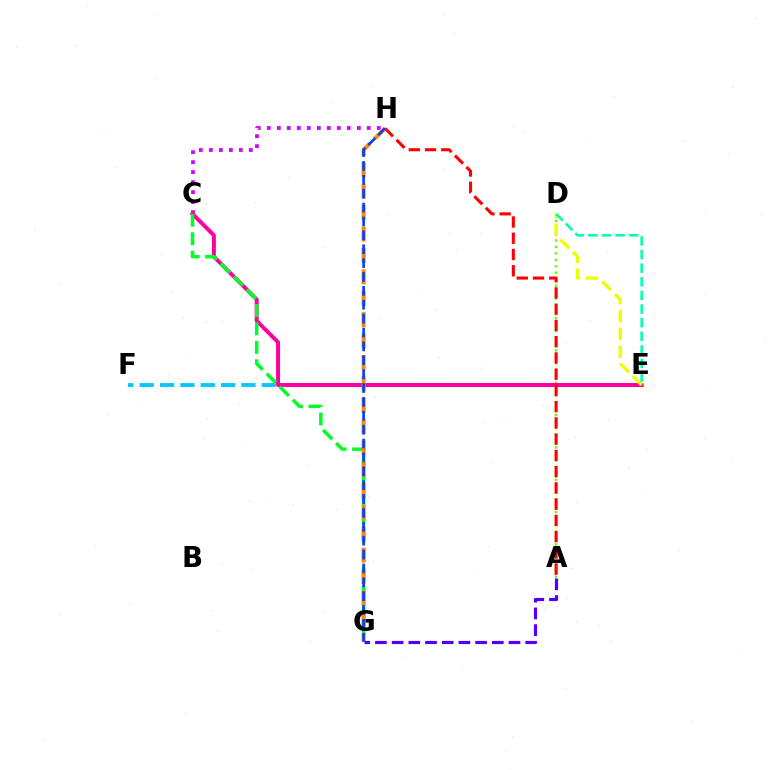{('E', 'F'): [{'color': '#00c7ff', 'line_style': 'dashed', 'thickness': 2.76}], ('C', 'H'): [{'color': '#d600ff', 'line_style': 'dotted', 'thickness': 2.72}], ('A', 'D'): [{'color': '#66ff00', 'line_style': 'dotted', 'thickness': 1.76}], ('C', 'E'): [{'color': '#ff00a0', 'line_style': 'solid', 'thickness': 2.86}], ('C', 'G'): [{'color': '#00ff27', 'line_style': 'dashed', 'thickness': 2.51}], ('D', 'E'): [{'color': '#eeff00', 'line_style': 'dashed', 'thickness': 2.43}, {'color': '#00ffaf', 'line_style': 'dashed', 'thickness': 1.85}], ('A', 'H'): [{'color': '#ff0000', 'line_style': 'dashed', 'thickness': 2.21}], ('G', 'H'): [{'color': '#ff8800', 'line_style': 'dashed', 'thickness': 2.91}, {'color': '#003fff', 'line_style': 'dashed', 'thickness': 1.89}], ('A', 'G'): [{'color': '#4f00ff', 'line_style': 'dashed', 'thickness': 2.27}]}